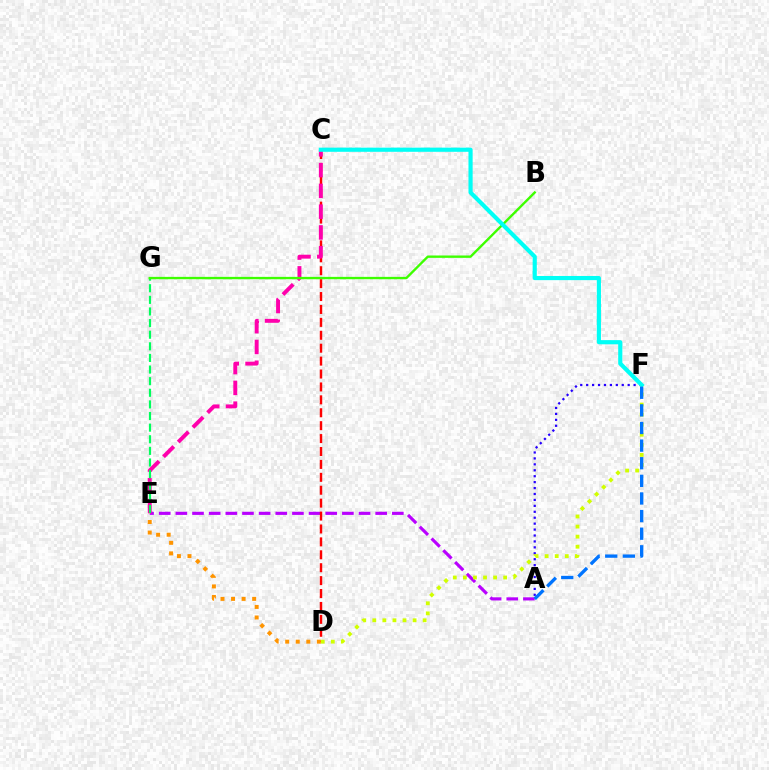{('A', 'E'): [{'color': '#b900ff', 'line_style': 'dashed', 'thickness': 2.26}], ('A', 'F'): [{'color': '#2500ff', 'line_style': 'dotted', 'thickness': 1.61}, {'color': '#0074ff', 'line_style': 'dashed', 'thickness': 2.39}], ('C', 'D'): [{'color': '#ff0000', 'line_style': 'dashed', 'thickness': 1.75}], ('C', 'E'): [{'color': '#ff00ac', 'line_style': 'dashed', 'thickness': 2.82}], ('D', 'F'): [{'color': '#d1ff00', 'line_style': 'dotted', 'thickness': 2.74}], ('E', 'G'): [{'color': '#00ff5c', 'line_style': 'dashed', 'thickness': 1.58}], ('B', 'G'): [{'color': '#3dff00', 'line_style': 'solid', 'thickness': 1.7}], ('C', 'F'): [{'color': '#00fff6', 'line_style': 'solid', 'thickness': 3.0}], ('D', 'E'): [{'color': '#ff9400', 'line_style': 'dotted', 'thickness': 2.87}]}